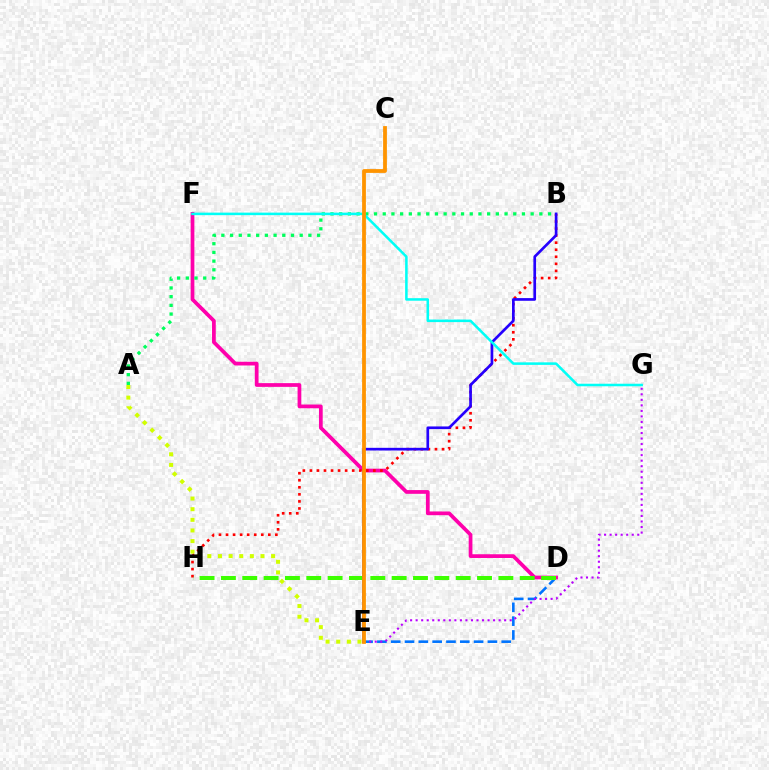{('A', 'E'): [{'color': '#d1ff00', 'line_style': 'dotted', 'thickness': 2.89}], ('D', 'E'): [{'color': '#0074ff', 'line_style': 'dashed', 'thickness': 1.88}], ('D', 'F'): [{'color': '#ff00ac', 'line_style': 'solid', 'thickness': 2.69}], ('A', 'B'): [{'color': '#00ff5c', 'line_style': 'dotted', 'thickness': 2.36}], ('B', 'H'): [{'color': '#ff0000', 'line_style': 'dotted', 'thickness': 1.92}], ('D', 'H'): [{'color': '#3dff00', 'line_style': 'dashed', 'thickness': 2.9}], ('E', 'G'): [{'color': '#b900ff', 'line_style': 'dotted', 'thickness': 1.5}], ('B', 'E'): [{'color': '#2500ff', 'line_style': 'solid', 'thickness': 1.93}], ('F', 'G'): [{'color': '#00fff6', 'line_style': 'solid', 'thickness': 1.83}], ('C', 'E'): [{'color': '#ff9400', 'line_style': 'solid', 'thickness': 2.73}]}